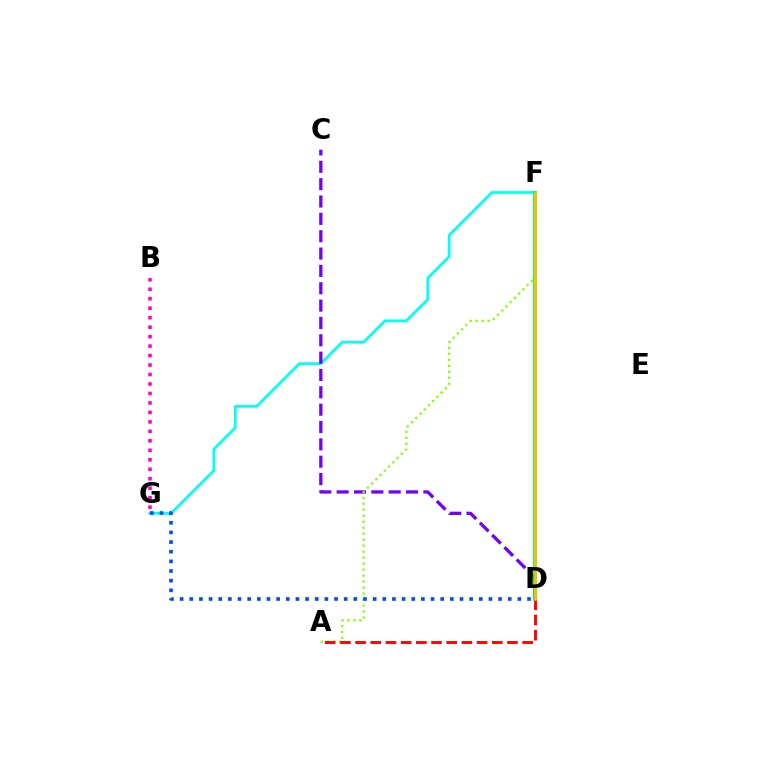{('B', 'G'): [{'color': '#ff00cf', 'line_style': 'dotted', 'thickness': 2.57}], ('F', 'G'): [{'color': '#00fff6', 'line_style': 'solid', 'thickness': 1.95}], ('C', 'D'): [{'color': '#7200ff', 'line_style': 'dashed', 'thickness': 2.36}], ('A', 'F'): [{'color': '#84ff00', 'line_style': 'dotted', 'thickness': 1.63}], ('D', 'G'): [{'color': '#004bff', 'line_style': 'dotted', 'thickness': 2.62}], ('D', 'F'): [{'color': '#00ff39', 'line_style': 'solid', 'thickness': 2.69}, {'color': '#ffbd00', 'line_style': 'solid', 'thickness': 1.87}], ('A', 'D'): [{'color': '#ff0000', 'line_style': 'dashed', 'thickness': 2.06}]}